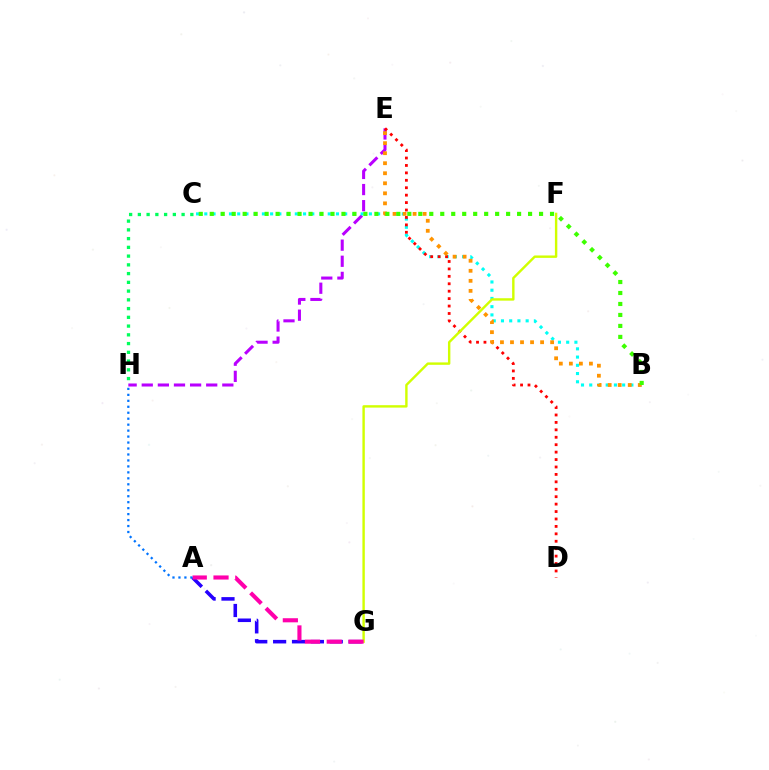{('E', 'H'): [{'color': '#b900ff', 'line_style': 'dashed', 'thickness': 2.19}], ('B', 'C'): [{'color': '#00fff6', 'line_style': 'dotted', 'thickness': 2.24}, {'color': '#3dff00', 'line_style': 'dotted', 'thickness': 2.98}], ('A', 'G'): [{'color': '#2500ff', 'line_style': 'dashed', 'thickness': 2.57}, {'color': '#ff00ac', 'line_style': 'dashed', 'thickness': 2.96}], ('C', 'H'): [{'color': '#00ff5c', 'line_style': 'dotted', 'thickness': 2.38}], ('D', 'E'): [{'color': '#ff0000', 'line_style': 'dotted', 'thickness': 2.02}], ('B', 'E'): [{'color': '#ff9400', 'line_style': 'dotted', 'thickness': 2.73}], ('F', 'G'): [{'color': '#d1ff00', 'line_style': 'solid', 'thickness': 1.73}], ('A', 'H'): [{'color': '#0074ff', 'line_style': 'dotted', 'thickness': 1.62}]}